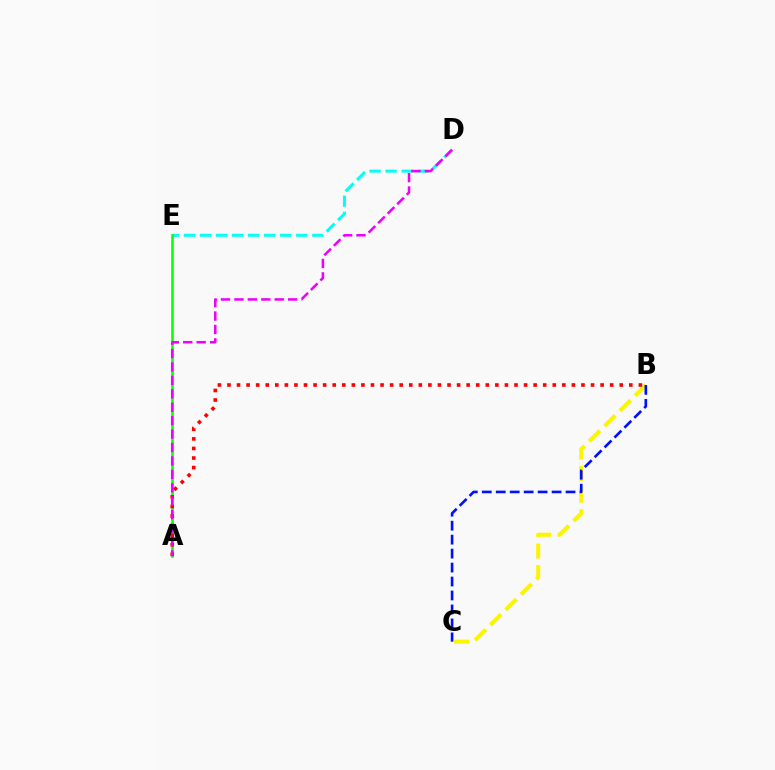{('D', 'E'): [{'color': '#00fff6', 'line_style': 'dashed', 'thickness': 2.18}], ('B', 'C'): [{'color': '#fcf500', 'line_style': 'dashed', 'thickness': 2.93}, {'color': '#0010ff', 'line_style': 'dashed', 'thickness': 1.9}], ('A', 'E'): [{'color': '#08ff00', 'line_style': 'solid', 'thickness': 1.82}], ('A', 'B'): [{'color': '#ff0000', 'line_style': 'dotted', 'thickness': 2.6}], ('A', 'D'): [{'color': '#ee00ff', 'line_style': 'dashed', 'thickness': 1.82}]}